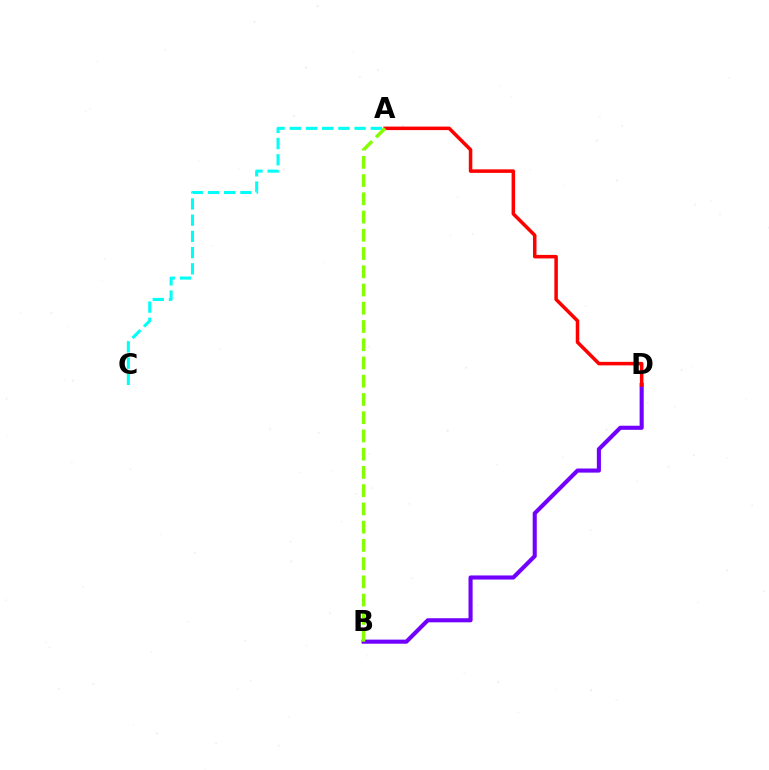{('B', 'D'): [{'color': '#7200ff', 'line_style': 'solid', 'thickness': 2.95}], ('A', 'D'): [{'color': '#ff0000', 'line_style': 'solid', 'thickness': 2.53}], ('A', 'C'): [{'color': '#00fff6', 'line_style': 'dashed', 'thickness': 2.2}], ('A', 'B'): [{'color': '#84ff00', 'line_style': 'dashed', 'thickness': 2.48}]}